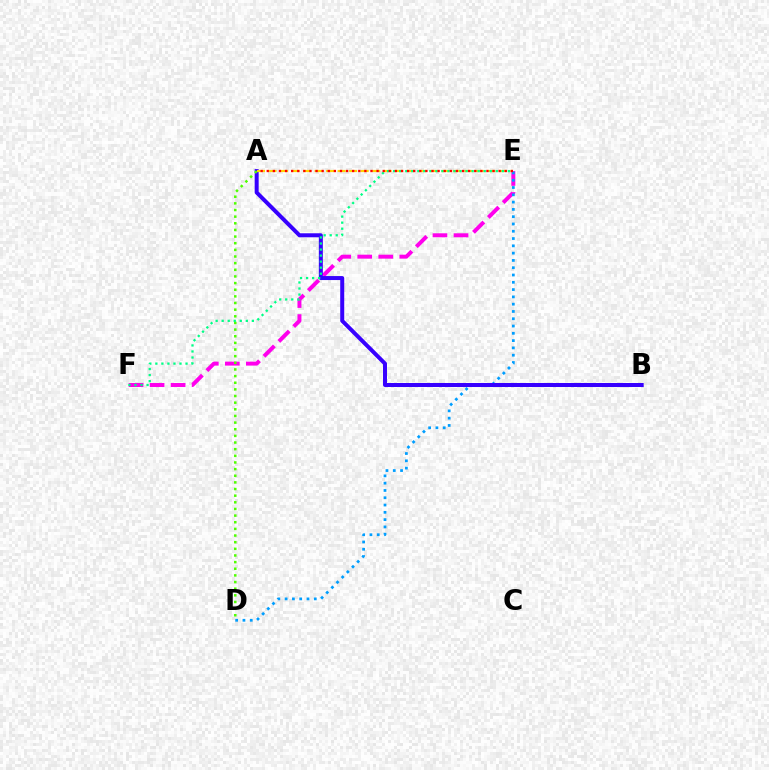{('E', 'F'): [{'color': '#ff00ed', 'line_style': 'dashed', 'thickness': 2.86}, {'color': '#00ff86', 'line_style': 'dotted', 'thickness': 1.64}], ('D', 'E'): [{'color': '#009eff', 'line_style': 'dotted', 'thickness': 1.98}], ('A', 'B'): [{'color': '#3700ff', 'line_style': 'solid', 'thickness': 2.88}], ('A', 'E'): [{'color': '#ffd500', 'line_style': 'dashed', 'thickness': 1.56}, {'color': '#ff0000', 'line_style': 'dotted', 'thickness': 1.66}], ('A', 'D'): [{'color': '#4fff00', 'line_style': 'dotted', 'thickness': 1.81}]}